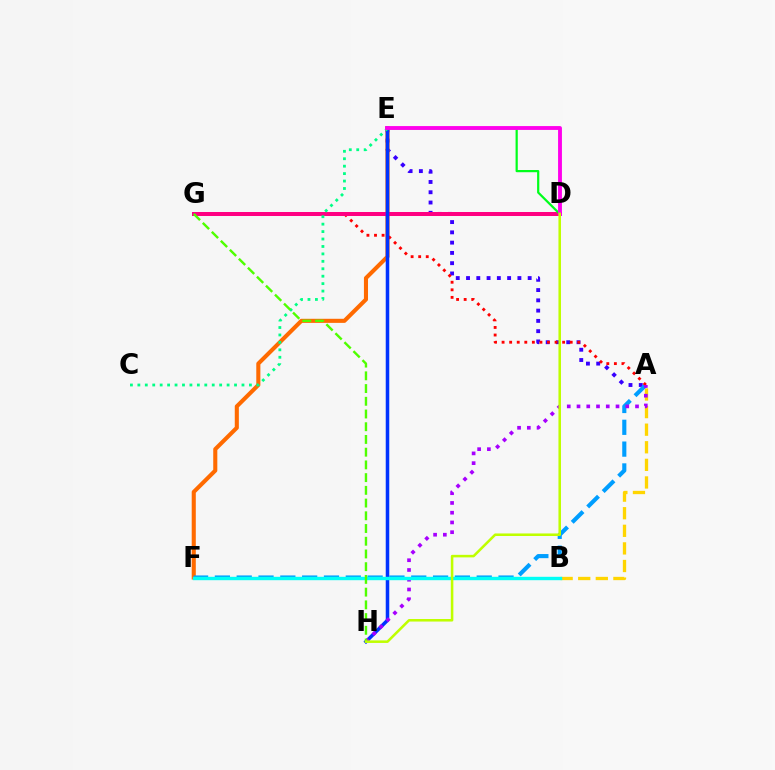{('A', 'E'): [{'color': '#3700ff', 'line_style': 'dotted', 'thickness': 2.79}], ('A', 'B'): [{'color': '#ffd500', 'line_style': 'dashed', 'thickness': 2.39}], ('E', 'F'): [{'color': '#ff6a00', 'line_style': 'solid', 'thickness': 2.94}], ('A', 'F'): [{'color': '#009eff', 'line_style': 'dashed', 'thickness': 2.96}], ('A', 'G'): [{'color': '#ff0000', 'line_style': 'dotted', 'thickness': 2.06}], ('D', 'G'): [{'color': '#ff0082', 'line_style': 'solid', 'thickness': 2.88}], ('E', 'H'): [{'color': '#0033ff', 'line_style': 'solid', 'thickness': 2.54}], ('C', 'E'): [{'color': '#00ff86', 'line_style': 'dotted', 'thickness': 2.02}], ('D', 'E'): [{'color': '#00ff1b', 'line_style': 'solid', 'thickness': 1.59}, {'color': '#ff00ed', 'line_style': 'solid', 'thickness': 2.78}], ('A', 'H'): [{'color': '#a700ff', 'line_style': 'dotted', 'thickness': 2.65}], ('B', 'F'): [{'color': '#00fff6', 'line_style': 'solid', 'thickness': 2.44}], ('G', 'H'): [{'color': '#4fff00', 'line_style': 'dashed', 'thickness': 1.73}], ('D', 'H'): [{'color': '#bfff00', 'line_style': 'solid', 'thickness': 1.83}]}